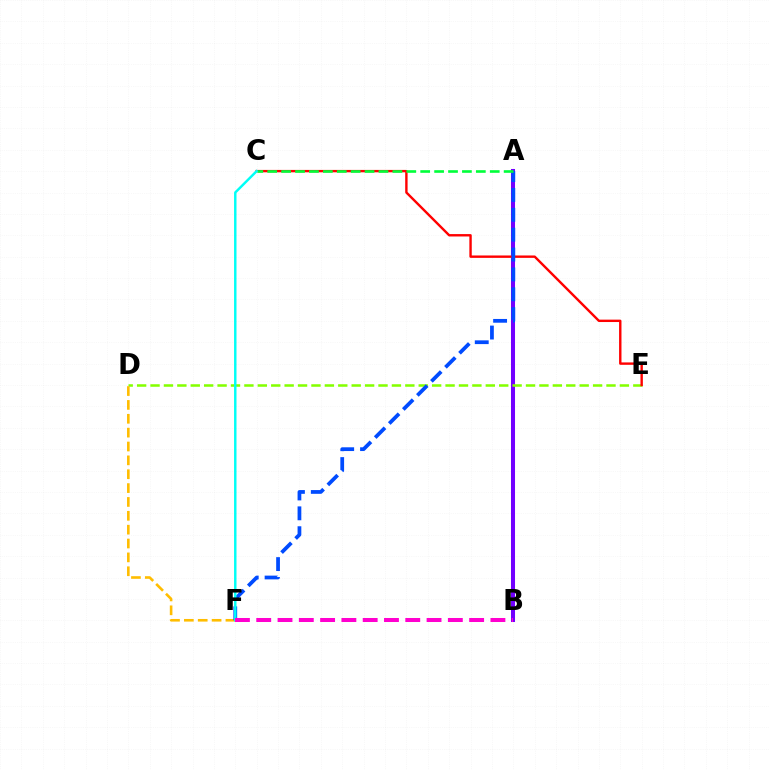{('A', 'B'): [{'color': '#7200ff', 'line_style': 'solid', 'thickness': 2.91}], ('D', 'E'): [{'color': '#84ff00', 'line_style': 'dashed', 'thickness': 1.82}], ('C', 'E'): [{'color': '#ff0000', 'line_style': 'solid', 'thickness': 1.72}], ('D', 'F'): [{'color': '#ffbd00', 'line_style': 'dashed', 'thickness': 1.88}], ('A', 'F'): [{'color': '#004bff', 'line_style': 'dashed', 'thickness': 2.7}], ('A', 'C'): [{'color': '#00ff39', 'line_style': 'dashed', 'thickness': 1.89}], ('C', 'F'): [{'color': '#00fff6', 'line_style': 'solid', 'thickness': 1.76}], ('B', 'F'): [{'color': '#ff00cf', 'line_style': 'dashed', 'thickness': 2.89}]}